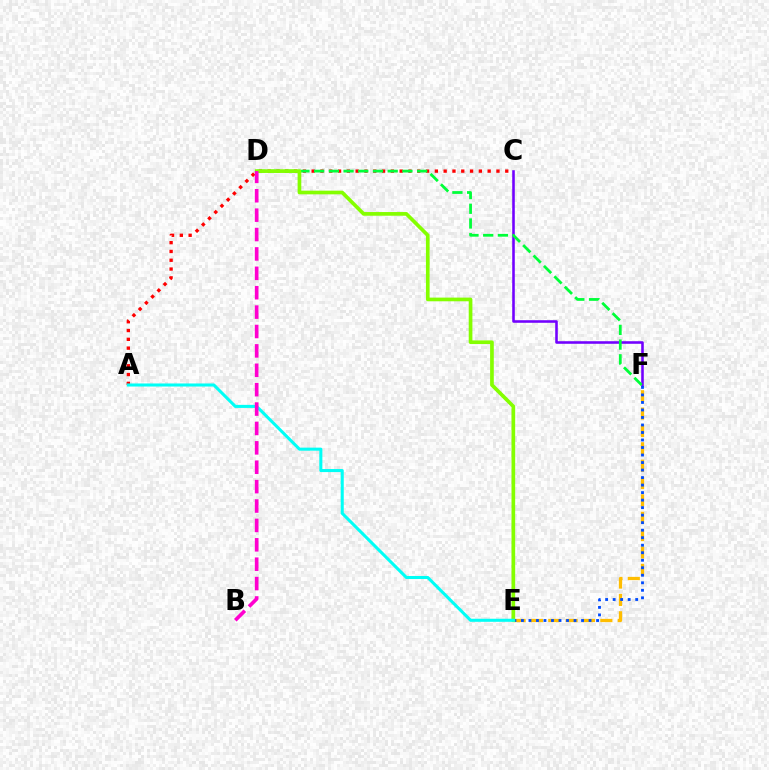{('C', 'F'): [{'color': '#7200ff', 'line_style': 'solid', 'thickness': 1.85}], ('E', 'F'): [{'color': '#ffbd00', 'line_style': 'dashed', 'thickness': 2.36}, {'color': '#004bff', 'line_style': 'dotted', 'thickness': 2.04}], ('A', 'C'): [{'color': '#ff0000', 'line_style': 'dotted', 'thickness': 2.39}], ('D', 'F'): [{'color': '#00ff39', 'line_style': 'dashed', 'thickness': 2.0}], ('D', 'E'): [{'color': '#84ff00', 'line_style': 'solid', 'thickness': 2.65}], ('A', 'E'): [{'color': '#00fff6', 'line_style': 'solid', 'thickness': 2.2}], ('B', 'D'): [{'color': '#ff00cf', 'line_style': 'dashed', 'thickness': 2.63}]}